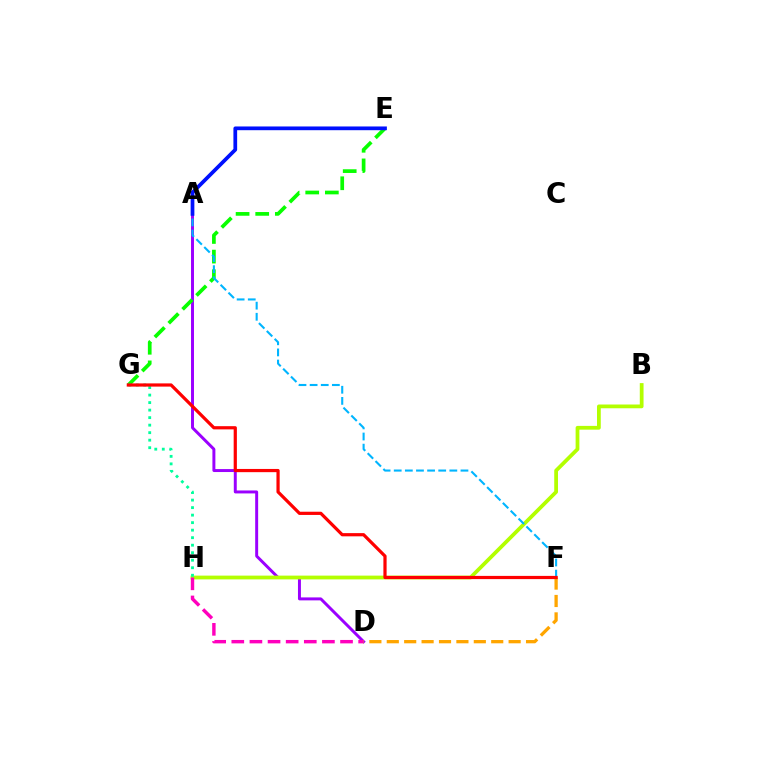{('A', 'D'): [{'color': '#9b00ff', 'line_style': 'solid', 'thickness': 2.13}], ('E', 'G'): [{'color': '#08ff00', 'line_style': 'dashed', 'thickness': 2.67}], ('B', 'H'): [{'color': '#b3ff00', 'line_style': 'solid', 'thickness': 2.71}], ('A', 'F'): [{'color': '#00b5ff', 'line_style': 'dashed', 'thickness': 1.51}], ('D', 'H'): [{'color': '#ff00bd', 'line_style': 'dashed', 'thickness': 2.46}], ('D', 'F'): [{'color': '#ffa500', 'line_style': 'dashed', 'thickness': 2.36}], ('A', 'E'): [{'color': '#0010ff', 'line_style': 'solid', 'thickness': 2.69}], ('G', 'H'): [{'color': '#00ff9d', 'line_style': 'dotted', 'thickness': 2.04}], ('F', 'G'): [{'color': '#ff0000', 'line_style': 'solid', 'thickness': 2.31}]}